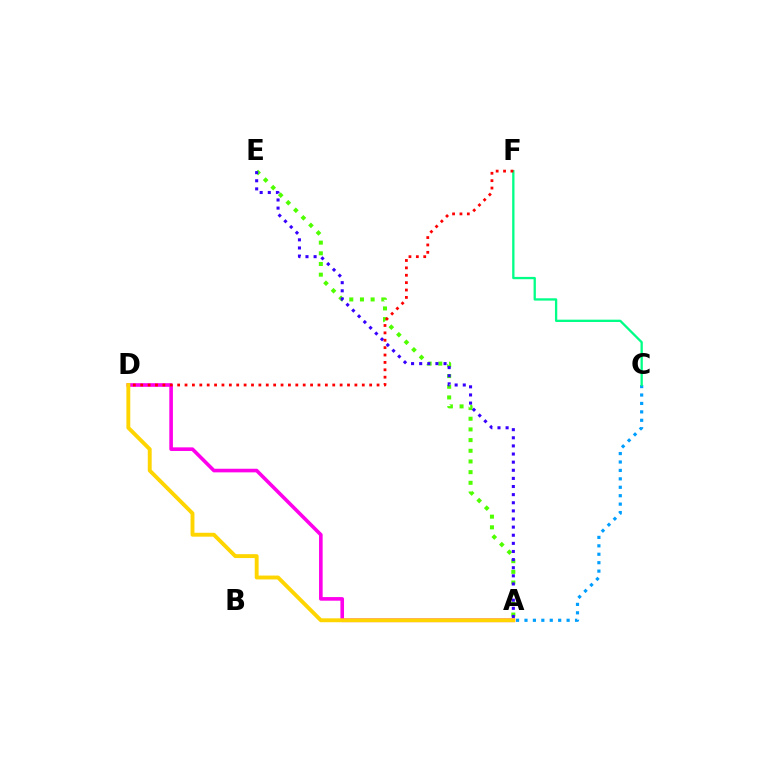{('A', 'C'): [{'color': '#009eff', 'line_style': 'dotted', 'thickness': 2.29}], ('A', 'E'): [{'color': '#4fff00', 'line_style': 'dotted', 'thickness': 2.9}, {'color': '#3700ff', 'line_style': 'dotted', 'thickness': 2.21}], ('A', 'D'): [{'color': '#ff00ed', 'line_style': 'solid', 'thickness': 2.6}, {'color': '#ffd500', 'line_style': 'solid', 'thickness': 2.81}], ('C', 'F'): [{'color': '#00ff86', 'line_style': 'solid', 'thickness': 1.66}], ('D', 'F'): [{'color': '#ff0000', 'line_style': 'dotted', 'thickness': 2.01}]}